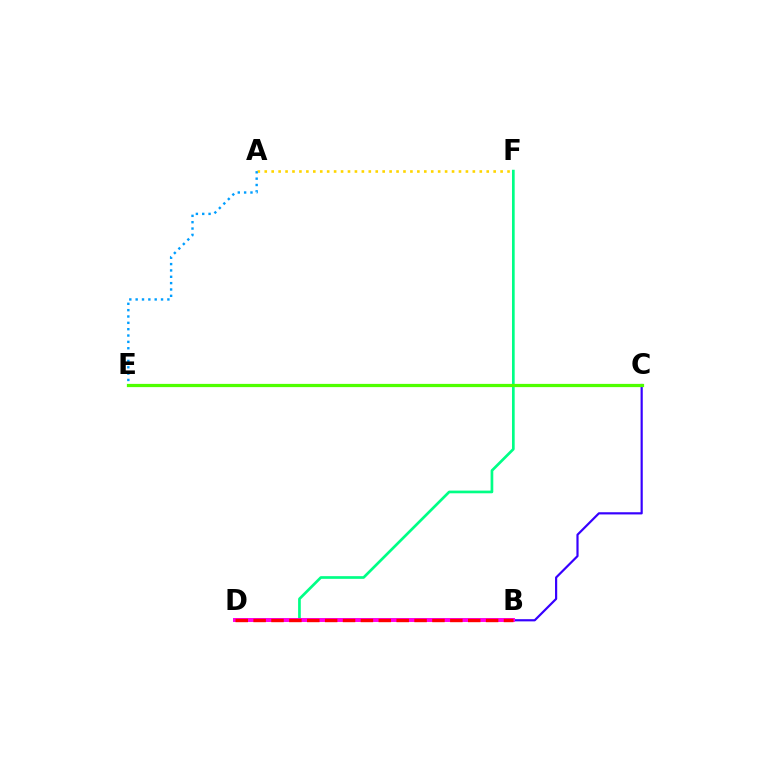{('B', 'C'): [{'color': '#3700ff', 'line_style': 'solid', 'thickness': 1.58}], ('D', 'F'): [{'color': '#00ff86', 'line_style': 'solid', 'thickness': 1.94}], ('C', 'E'): [{'color': '#4fff00', 'line_style': 'solid', 'thickness': 2.33}], ('B', 'D'): [{'color': '#ff00ed', 'line_style': 'solid', 'thickness': 2.85}, {'color': '#ff0000', 'line_style': 'dashed', 'thickness': 2.43}], ('A', 'F'): [{'color': '#ffd500', 'line_style': 'dotted', 'thickness': 1.88}], ('A', 'E'): [{'color': '#009eff', 'line_style': 'dotted', 'thickness': 1.72}]}